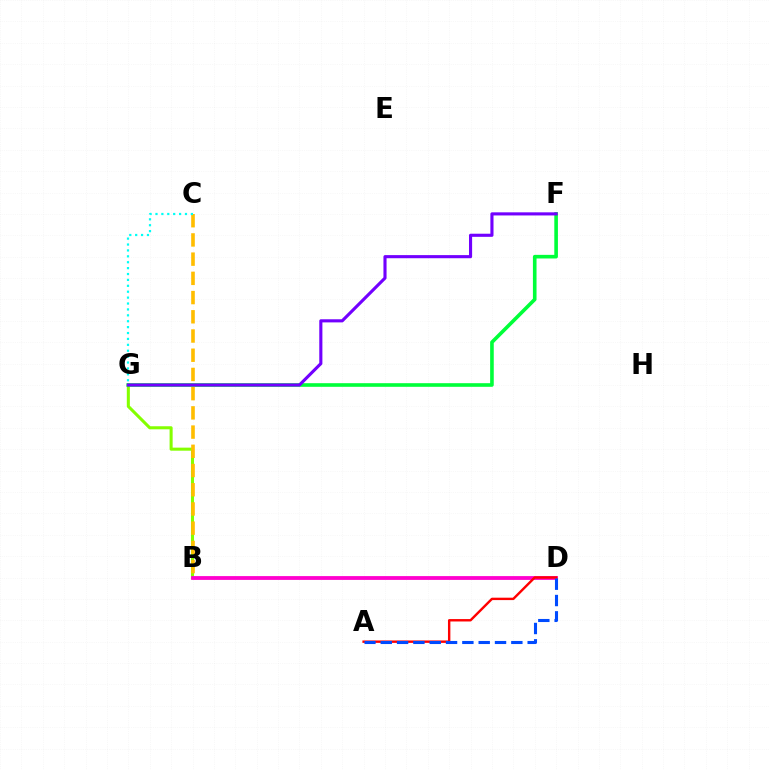{('B', 'G'): [{'color': '#84ff00', 'line_style': 'solid', 'thickness': 2.2}], ('B', 'D'): [{'color': '#ff00cf', 'line_style': 'solid', 'thickness': 2.74}], ('B', 'C'): [{'color': '#ffbd00', 'line_style': 'dashed', 'thickness': 2.61}], ('F', 'G'): [{'color': '#00ff39', 'line_style': 'solid', 'thickness': 2.6}, {'color': '#7200ff', 'line_style': 'solid', 'thickness': 2.24}], ('A', 'D'): [{'color': '#ff0000', 'line_style': 'solid', 'thickness': 1.73}, {'color': '#004bff', 'line_style': 'dashed', 'thickness': 2.22}], ('C', 'G'): [{'color': '#00fff6', 'line_style': 'dotted', 'thickness': 1.6}]}